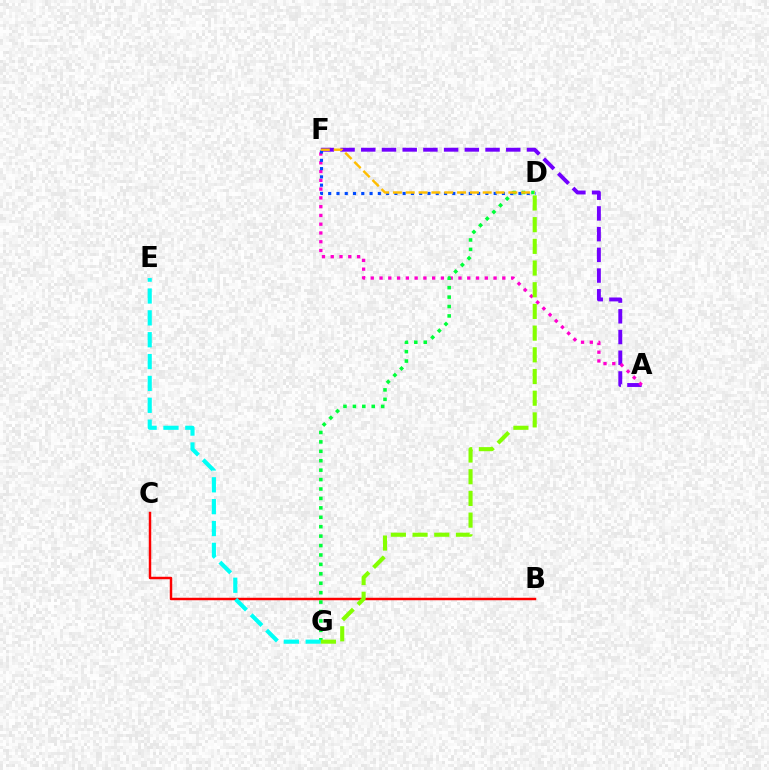{('A', 'F'): [{'color': '#7200ff', 'line_style': 'dashed', 'thickness': 2.81}, {'color': '#ff00cf', 'line_style': 'dotted', 'thickness': 2.38}], ('B', 'C'): [{'color': '#ff0000', 'line_style': 'solid', 'thickness': 1.77}], ('D', 'G'): [{'color': '#00ff39', 'line_style': 'dotted', 'thickness': 2.56}, {'color': '#84ff00', 'line_style': 'dashed', 'thickness': 2.95}], ('E', 'G'): [{'color': '#00fff6', 'line_style': 'dashed', 'thickness': 2.97}], ('D', 'F'): [{'color': '#004bff', 'line_style': 'dotted', 'thickness': 2.25}, {'color': '#ffbd00', 'line_style': 'dashed', 'thickness': 1.74}]}